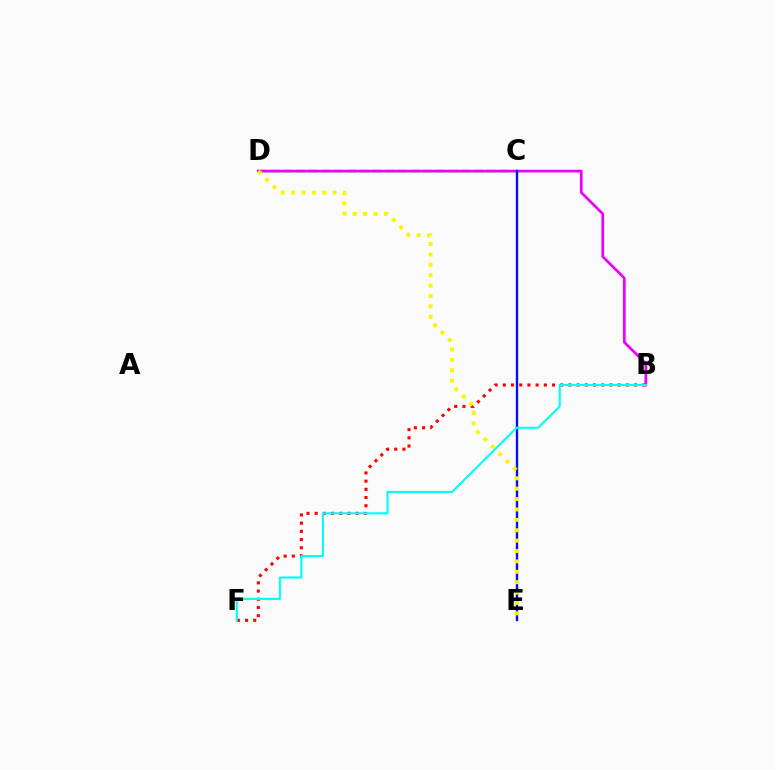{('C', 'D'): [{'color': '#08ff00', 'line_style': 'dashed', 'thickness': 1.73}], ('B', 'D'): [{'color': '#ee00ff', 'line_style': 'solid', 'thickness': 1.96}], ('B', 'F'): [{'color': '#ff0000', 'line_style': 'dotted', 'thickness': 2.23}, {'color': '#00fff6', 'line_style': 'solid', 'thickness': 1.53}], ('C', 'E'): [{'color': '#0010ff', 'line_style': 'solid', 'thickness': 1.71}], ('D', 'E'): [{'color': '#fcf500', 'line_style': 'dotted', 'thickness': 2.82}]}